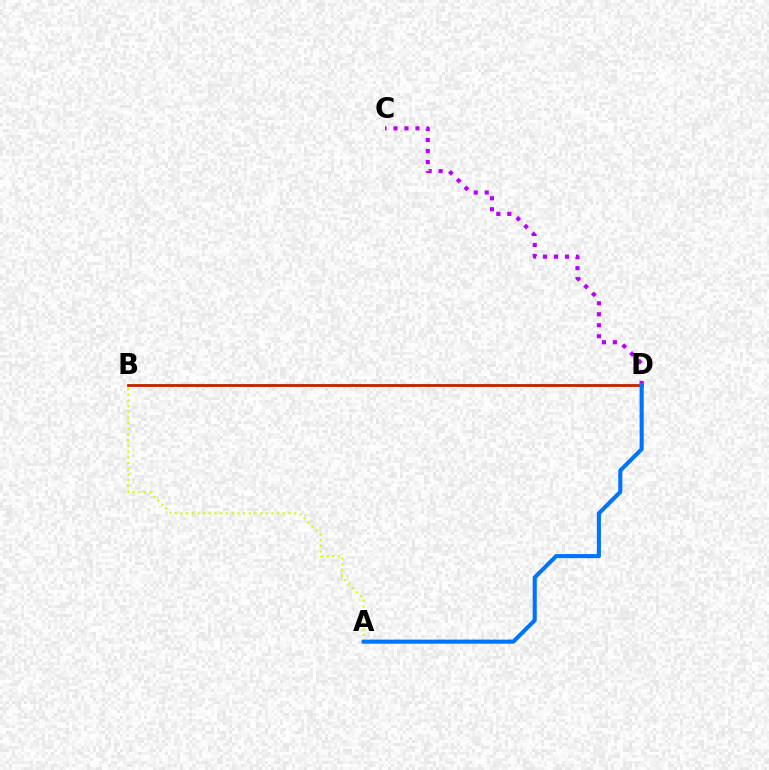{('B', 'D'): [{'color': '#00ff5c', 'line_style': 'solid', 'thickness': 2.1}, {'color': '#ff0000', 'line_style': 'solid', 'thickness': 1.85}], ('A', 'B'): [{'color': '#d1ff00', 'line_style': 'dotted', 'thickness': 1.54}], ('C', 'D'): [{'color': '#b900ff', 'line_style': 'dotted', 'thickness': 2.99}], ('A', 'D'): [{'color': '#0074ff', 'line_style': 'solid', 'thickness': 2.94}]}